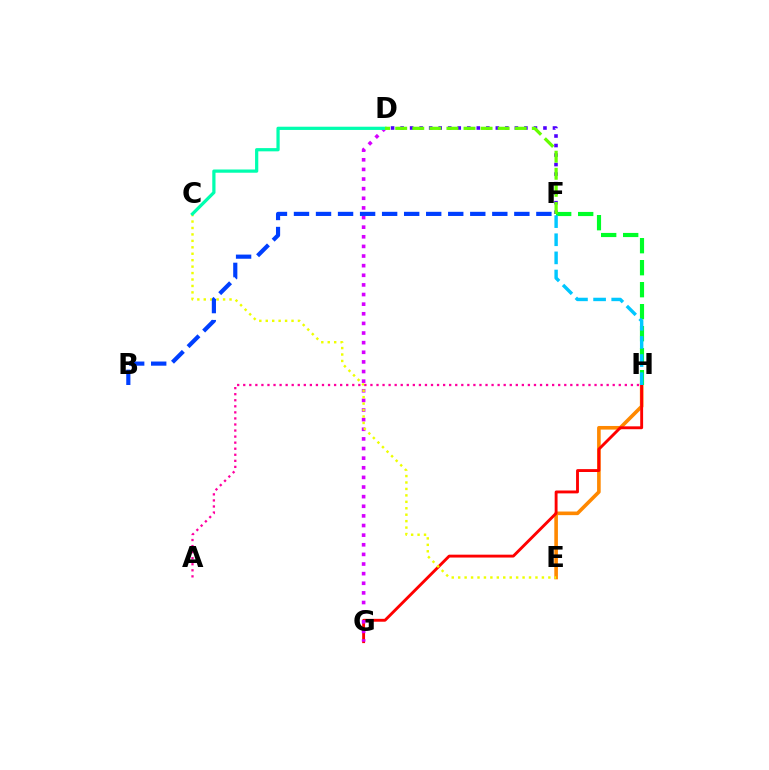{('E', 'H'): [{'color': '#ff8800', 'line_style': 'solid', 'thickness': 2.6}], ('G', 'H'): [{'color': '#ff0000', 'line_style': 'solid', 'thickness': 2.07}], ('D', 'G'): [{'color': '#d600ff', 'line_style': 'dotted', 'thickness': 2.61}], ('D', 'F'): [{'color': '#4f00ff', 'line_style': 'dotted', 'thickness': 2.59}, {'color': '#66ff00', 'line_style': 'dashed', 'thickness': 2.32}], ('C', 'E'): [{'color': '#eeff00', 'line_style': 'dotted', 'thickness': 1.75}], ('F', 'H'): [{'color': '#00ff27', 'line_style': 'dashed', 'thickness': 2.99}, {'color': '#00c7ff', 'line_style': 'dashed', 'thickness': 2.46}], ('C', 'D'): [{'color': '#00ffaf', 'line_style': 'solid', 'thickness': 2.33}], ('B', 'F'): [{'color': '#003fff', 'line_style': 'dashed', 'thickness': 2.99}], ('A', 'H'): [{'color': '#ff00a0', 'line_style': 'dotted', 'thickness': 1.65}]}